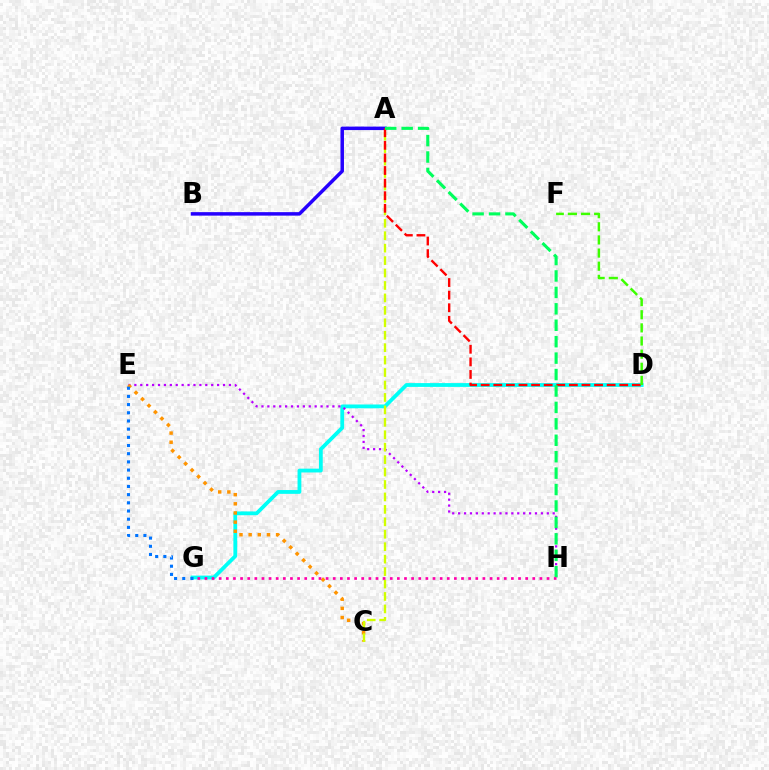{('D', 'G'): [{'color': '#00fff6', 'line_style': 'solid', 'thickness': 2.73}], ('E', 'H'): [{'color': '#b900ff', 'line_style': 'dotted', 'thickness': 1.61}], ('A', 'B'): [{'color': '#2500ff', 'line_style': 'solid', 'thickness': 2.51}], ('C', 'E'): [{'color': '#ff9400', 'line_style': 'dotted', 'thickness': 2.49}], ('A', 'C'): [{'color': '#d1ff00', 'line_style': 'dashed', 'thickness': 1.69}], ('A', 'D'): [{'color': '#ff0000', 'line_style': 'dashed', 'thickness': 1.71}], ('E', 'G'): [{'color': '#0074ff', 'line_style': 'dotted', 'thickness': 2.22}], ('D', 'F'): [{'color': '#3dff00', 'line_style': 'dashed', 'thickness': 1.78}], ('A', 'H'): [{'color': '#00ff5c', 'line_style': 'dashed', 'thickness': 2.23}], ('G', 'H'): [{'color': '#ff00ac', 'line_style': 'dotted', 'thickness': 1.94}]}